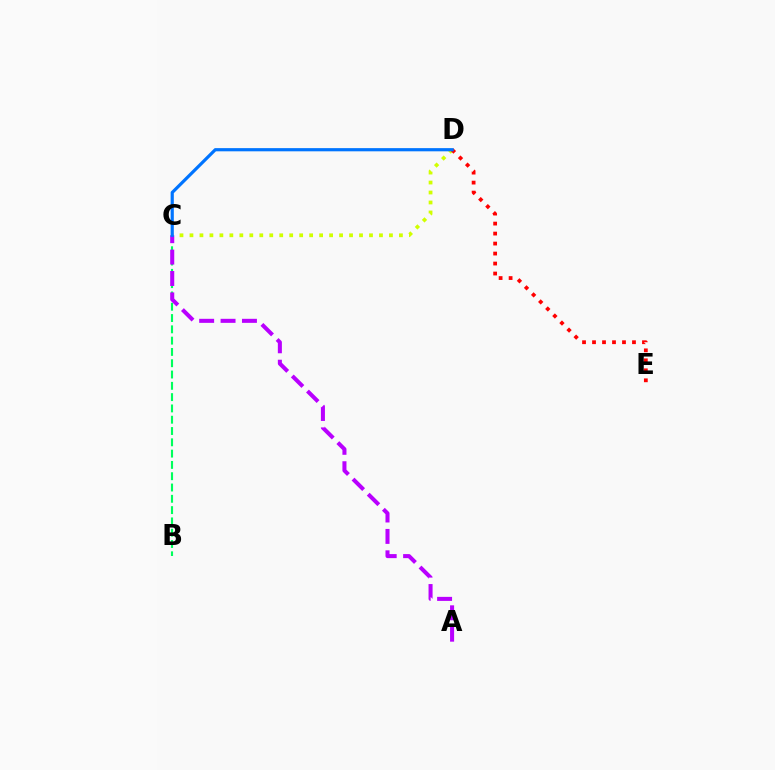{('B', 'C'): [{'color': '#00ff5c', 'line_style': 'dashed', 'thickness': 1.53}], ('C', 'D'): [{'color': '#d1ff00', 'line_style': 'dotted', 'thickness': 2.71}, {'color': '#0074ff', 'line_style': 'solid', 'thickness': 2.29}], ('A', 'C'): [{'color': '#b900ff', 'line_style': 'dashed', 'thickness': 2.91}], ('D', 'E'): [{'color': '#ff0000', 'line_style': 'dotted', 'thickness': 2.71}]}